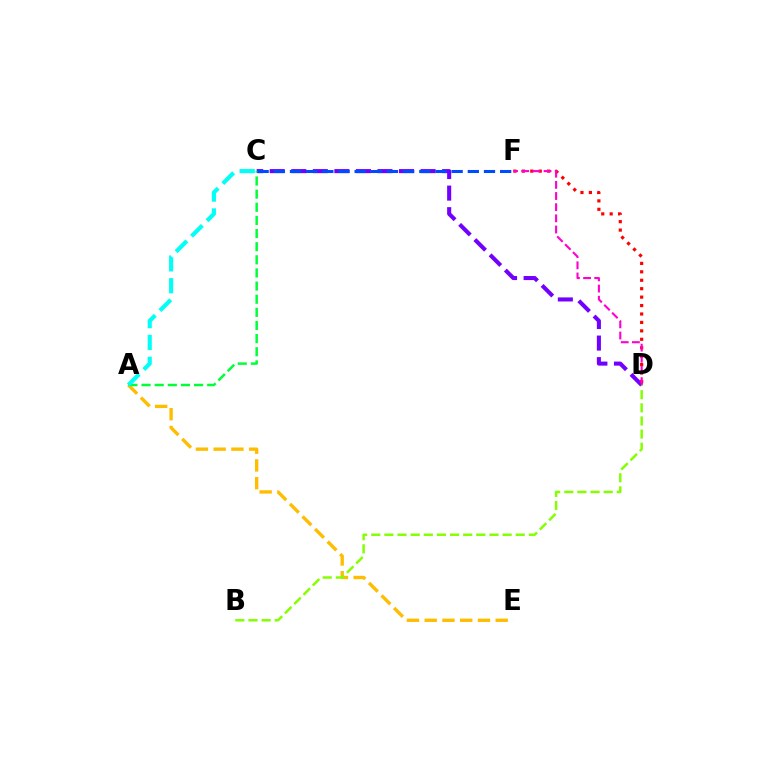{('A', 'E'): [{'color': '#ffbd00', 'line_style': 'dashed', 'thickness': 2.41}], ('B', 'D'): [{'color': '#84ff00', 'line_style': 'dashed', 'thickness': 1.78}], ('C', 'D'): [{'color': '#7200ff', 'line_style': 'dashed', 'thickness': 2.93}], ('A', 'C'): [{'color': '#00ff39', 'line_style': 'dashed', 'thickness': 1.78}, {'color': '#00fff6', 'line_style': 'dashed', 'thickness': 2.97}], ('C', 'F'): [{'color': '#004bff', 'line_style': 'dashed', 'thickness': 2.2}], ('D', 'F'): [{'color': '#ff0000', 'line_style': 'dotted', 'thickness': 2.29}, {'color': '#ff00cf', 'line_style': 'dashed', 'thickness': 1.52}]}